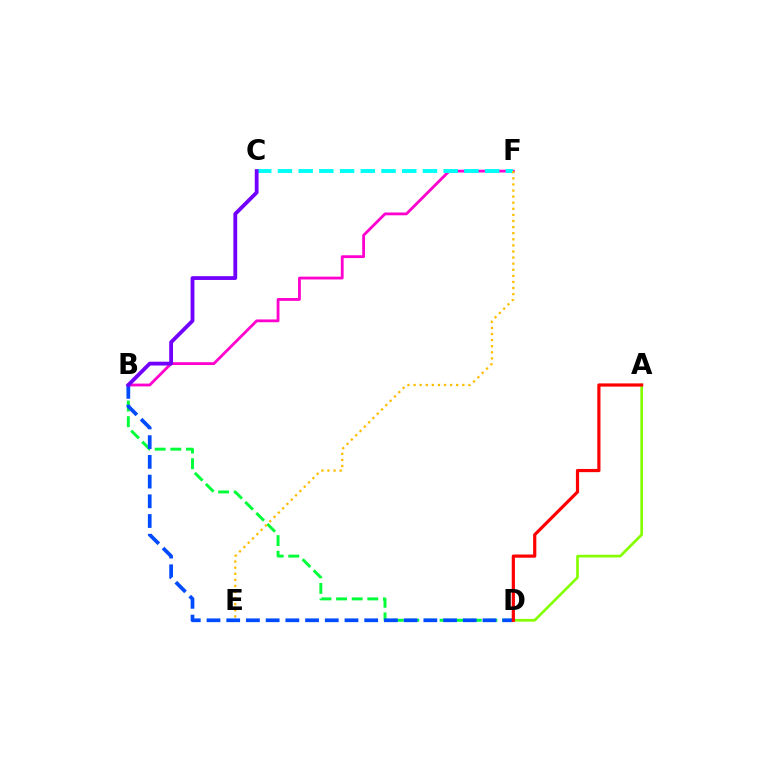{('B', 'D'): [{'color': '#00ff39', 'line_style': 'dashed', 'thickness': 2.12}, {'color': '#004bff', 'line_style': 'dashed', 'thickness': 2.68}], ('B', 'F'): [{'color': '#ff00cf', 'line_style': 'solid', 'thickness': 2.02}], ('C', 'F'): [{'color': '#00fff6', 'line_style': 'dashed', 'thickness': 2.81}], ('A', 'D'): [{'color': '#84ff00', 'line_style': 'solid', 'thickness': 1.93}, {'color': '#ff0000', 'line_style': 'solid', 'thickness': 2.3}], ('E', 'F'): [{'color': '#ffbd00', 'line_style': 'dotted', 'thickness': 1.66}], ('B', 'C'): [{'color': '#7200ff', 'line_style': 'solid', 'thickness': 2.74}]}